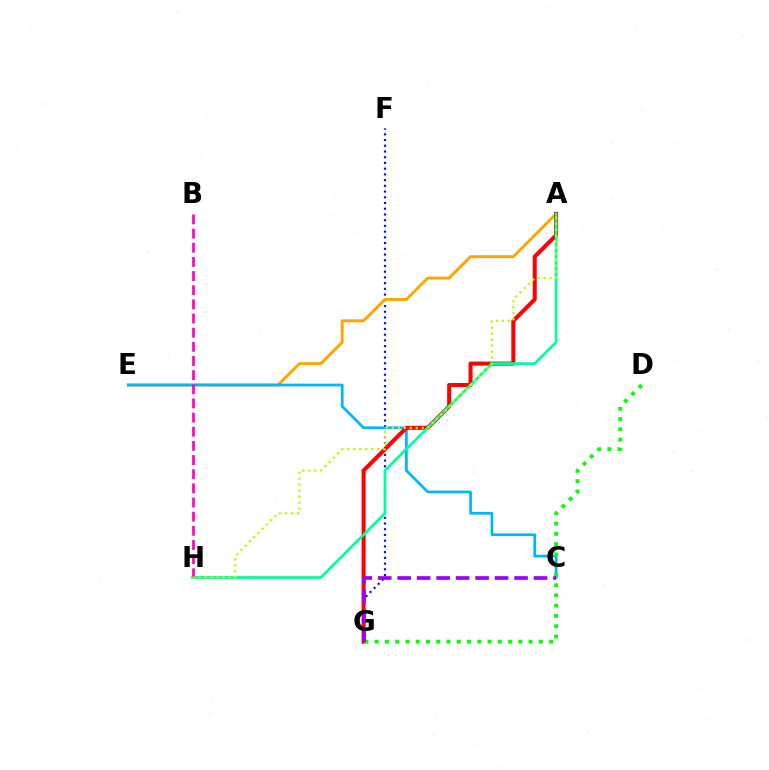{('F', 'G'): [{'color': '#0010ff', 'line_style': 'dotted', 'thickness': 1.56}], ('A', 'E'): [{'color': '#ffa500', 'line_style': 'solid', 'thickness': 2.11}], ('C', 'E'): [{'color': '#00b5ff', 'line_style': 'solid', 'thickness': 1.95}], ('A', 'G'): [{'color': '#ff0000', 'line_style': 'solid', 'thickness': 2.91}], ('D', 'G'): [{'color': '#08ff00', 'line_style': 'dotted', 'thickness': 2.79}], ('C', 'G'): [{'color': '#9b00ff', 'line_style': 'dashed', 'thickness': 2.65}], ('A', 'H'): [{'color': '#00ff9d', 'line_style': 'solid', 'thickness': 1.95}, {'color': '#b3ff00', 'line_style': 'dotted', 'thickness': 1.63}], ('B', 'H'): [{'color': '#ff00bd', 'line_style': 'dashed', 'thickness': 1.92}]}